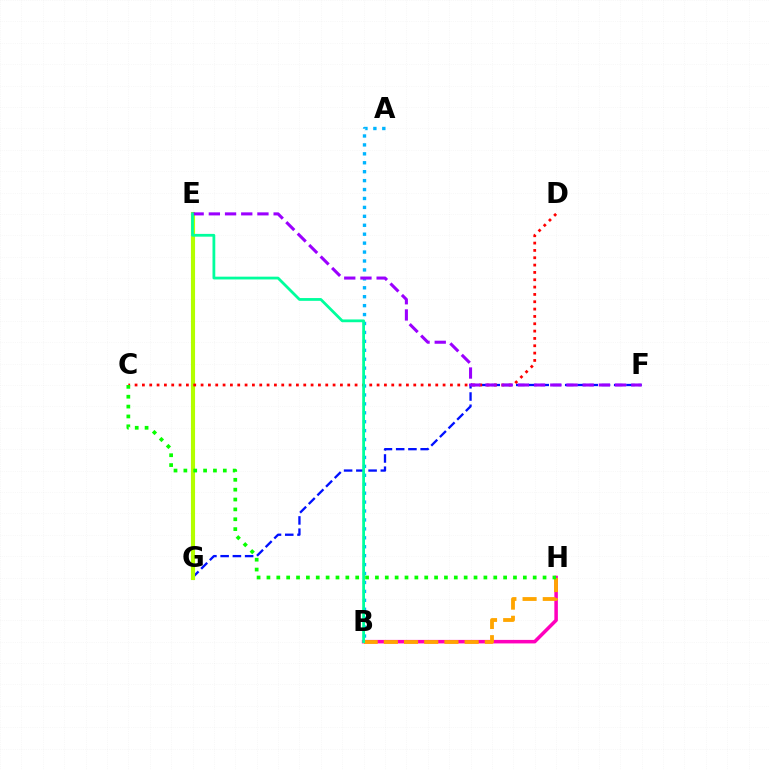{('F', 'G'): [{'color': '#0010ff', 'line_style': 'dashed', 'thickness': 1.66}], ('E', 'G'): [{'color': '#b3ff00', 'line_style': 'solid', 'thickness': 2.96}], ('A', 'B'): [{'color': '#00b5ff', 'line_style': 'dotted', 'thickness': 2.43}], ('C', 'D'): [{'color': '#ff0000', 'line_style': 'dotted', 'thickness': 1.99}], ('E', 'F'): [{'color': '#9b00ff', 'line_style': 'dashed', 'thickness': 2.2}], ('B', 'H'): [{'color': '#ff00bd', 'line_style': 'solid', 'thickness': 2.53}, {'color': '#ffa500', 'line_style': 'dashed', 'thickness': 2.74}], ('B', 'E'): [{'color': '#00ff9d', 'line_style': 'solid', 'thickness': 2.0}], ('C', 'H'): [{'color': '#08ff00', 'line_style': 'dotted', 'thickness': 2.68}]}